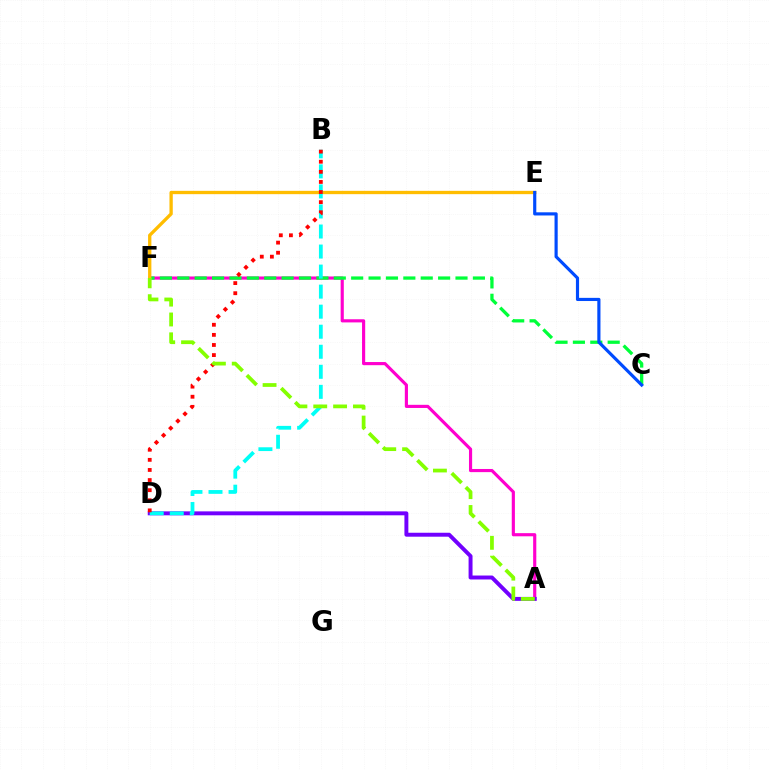{('A', 'F'): [{'color': '#ff00cf', 'line_style': 'solid', 'thickness': 2.27}, {'color': '#84ff00', 'line_style': 'dashed', 'thickness': 2.7}], ('C', 'F'): [{'color': '#00ff39', 'line_style': 'dashed', 'thickness': 2.36}], ('E', 'F'): [{'color': '#ffbd00', 'line_style': 'solid', 'thickness': 2.38}], ('A', 'D'): [{'color': '#7200ff', 'line_style': 'solid', 'thickness': 2.84}], ('C', 'E'): [{'color': '#004bff', 'line_style': 'solid', 'thickness': 2.27}], ('B', 'D'): [{'color': '#00fff6', 'line_style': 'dashed', 'thickness': 2.72}, {'color': '#ff0000', 'line_style': 'dotted', 'thickness': 2.75}]}